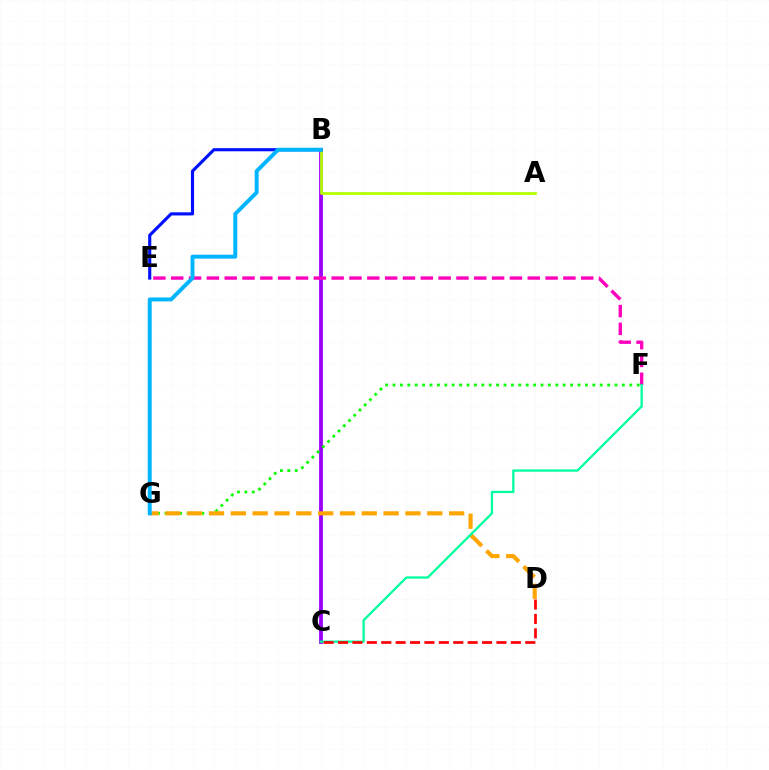{('B', 'C'): [{'color': '#9b00ff', 'line_style': 'solid', 'thickness': 2.75}], ('F', 'G'): [{'color': '#08ff00', 'line_style': 'dotted', 'thickness': 2.01}], ('E', 'F'): [{'color': '#ff00bd', 'line_style': 'dashed', 'thickness': 2.42}], ('D', 'G'): [{'color': '#ffa500', 'line_style': 'dashed', 'thickness': 2.97}], ('A', 'B'): [{'color': '#b3ff00', 'line_style': 'solid', 'thickness': 1.99}], ('C', 'F'): [{'color': '#00ff9d', 'line_style': 'solid', 'thickness': 1.64}], ('B', 'E'): [{'color': '#0010ff', 'line_style': 'solid', 'thickness': 2.25}], ('C', 'D'): [{'color': '#ff0000', 'line_style': 'dashed', 'thickness': 1.96}], ('B', 'G'): [{'color': '#00b5ff', 'line_style': 'solid', 'thickness': 2.83}]}